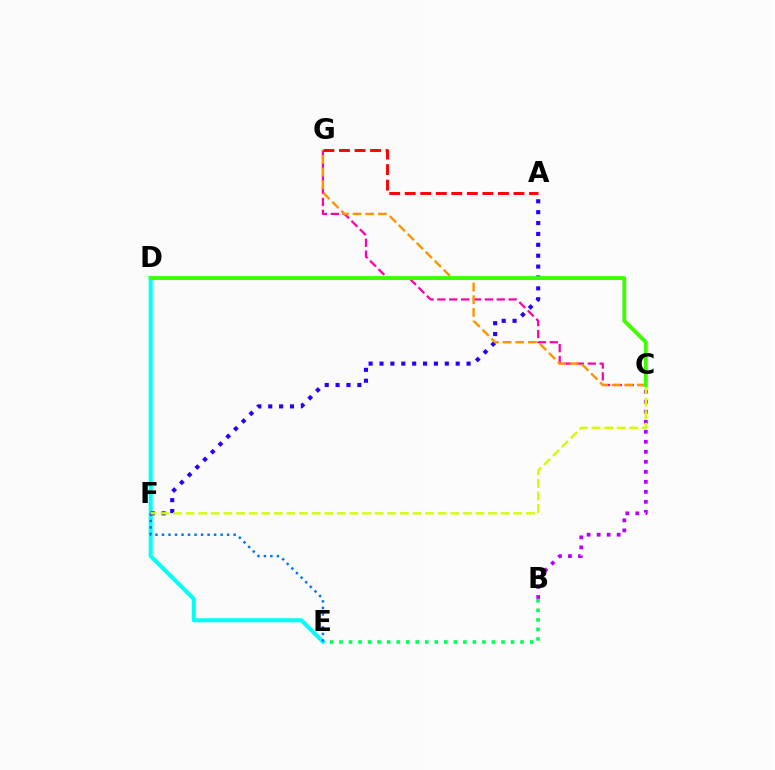{('B', 'E'): [{'color': '#00ff5c', 'line_style': 'dotted', 'thickness': 2.59}], ('C', 'G'): [{'color': '#ff00ac', 'line_style': 'dashed', 'thickness': 1.61}, {'color': '#ff9400', 'line_style': 'dashed', 'thickness': 1.72}], ('B', 'C'): [{'color': '#b900ff', 'line_style': 'dotted', 'thickness': 2.72}], ('D', 'E'): [{'color': '#00fff6', 'line_style': 'solid', 'thickness': 2.9}], ('E', 'F'): [{'color': '#0074ff', 'line_style': 'dotted', 'thickness': 1.77}], ('A', 'F'): [{'color': '#2500ff', 'line_style': 'dotted', 'thickness': 2.96}], ('A', 'G'): [{'color': '#ff0000', 'line_style': 'dashed', 'thickness': 2.11}], ('C', 'F'): [{'color': '#d1ff00', 'line_style': 'dashed', 'thickness': 1.71}], ('C', 'D'): [{'color': '#3dff00', 'line_style': 'solid', 'thickness': 2.78}]}